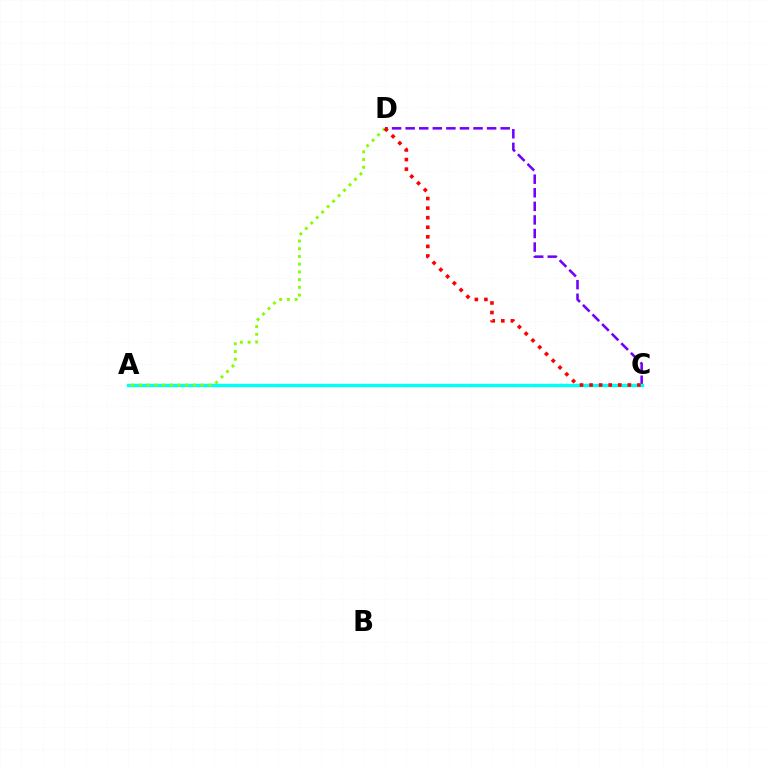{('C', 'D'): [{'color': '#7200ff', 'line_style': 'dashed', 'thickness': 1.84}, {'color': '#ff0000', 'line_style': 'dotted', 'thickness': 2.6}], ('A', 'C'): [{'color': '#00fff6', 'line_style': 'solid', 'thickness': 2.44}], ('A', 'D'): [{'color': '#84ff00', 'line_style': 'dotted', 'thickness': 2.1}]}